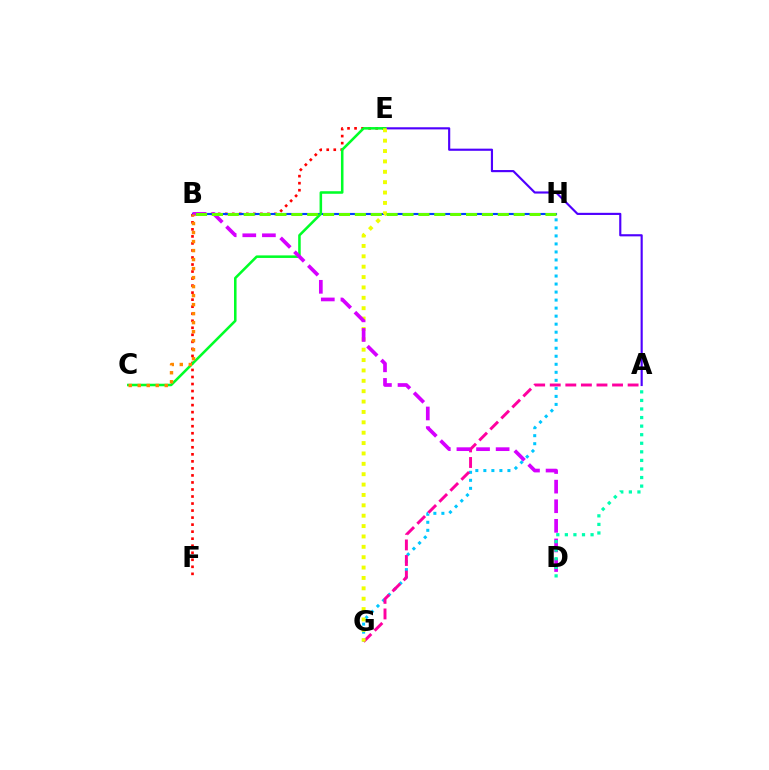{('G', 'H'): [{'color': '#00c7ff', 'line_style': 'dotted', 'thickness': 2.18}], ('E', 'F'): [{'color': '#ff0000', 'line_style': 'dotted', 'thickness': 1.91}], ('A', 'G'): [{'color': '#ff00a0', 'line_style': 'dashed', 'thickness': 2.12}], ('B', 'H'): [{'color': '#003fff', 'line_style': 'solid', 'thickness': 1.54}, {'color': '#66ff00', 'line_style': 'dashed', 'thickness': 2.16}], ('A', 'E'): [{'color': '#4f00ff', 'line_style': 'solid', 'thickness': 1.55}], ('C', 'E'): [{'color': '#00ff27', 'line_style': 'solid', 'thickness': 1.84}], ('E', 'G'): [{'color': '#eeff00', 'line_style': 'dotted', 'thickness': 2.82}], ('B', 'D'): [{'color': '#d600ff', 'line_style': 'dashed', 'thickness': 2.66}], ('A', 'D'): [{'color': '#00ffaf', 'line_style': 'dotted', 'thickness': 2.33}], ('B', 'C'): [{'color': '#ff8800', 'line_style': 'dotted', 'thickness': 2.45}]}